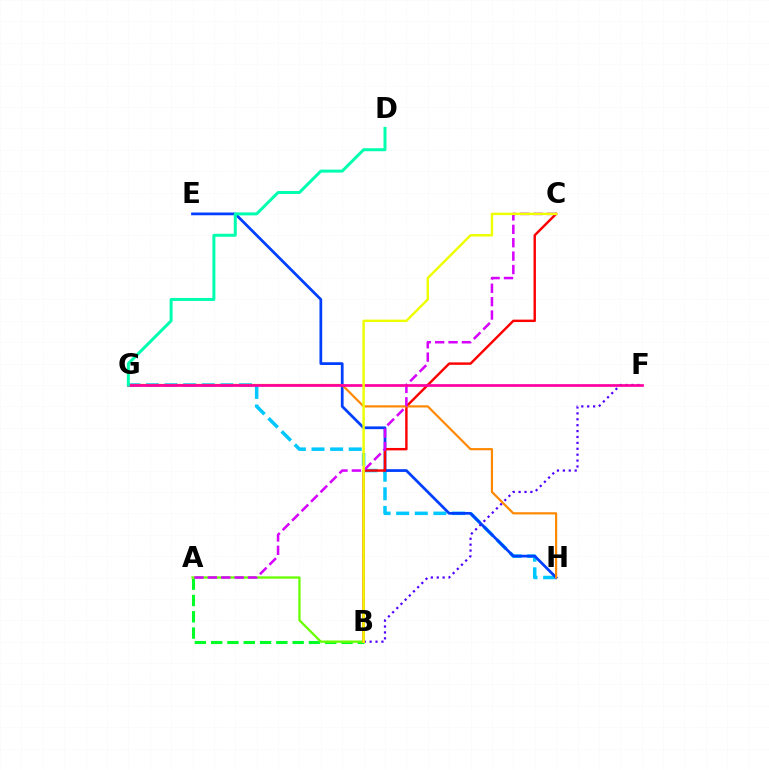{('A', 'B'): [{'color': '#00ff27', 'line_style': 'dashed', 'thickness': 2.21}, {'color': '#66ff00', 'line_style': 'solid', 'thickness': 1.64}], ('B', 'F'): [{'color': '#4f00ff', 'line_style': 'dotted', 'thickness': 1.6}], ('G', 'H'): [{'color': '#00c7ff', 'line_style': 'dashed', 'thickness': 2.53}, {'color': '#ff8800', 'line_style': 'solid', 'thickness': 1.57}], ('E', 'H'): [{'color': '#003fff', 'line_style': 'solid', 'thickness': 1.98}], ('B', 'C'): [{'color': '#ff0000', 'line_style': 'solid', 'thickness': 1.74}, {'color': '#eeff00', 'line_style': 'solid', 'thickness': 1.75}], ('A', 'C'): [{'color': '#d600ff', 'line_style': 'dashed', 'thickness': 1.82}], ('F', 'G'): [{'color': '#ff00a0', 'line_style': 'solid', 'thickness': 1.95}], ('D', 'G'): [{'color': '#00ffaf', 'line_style': 'solid', 'thickness': 2.16}]}